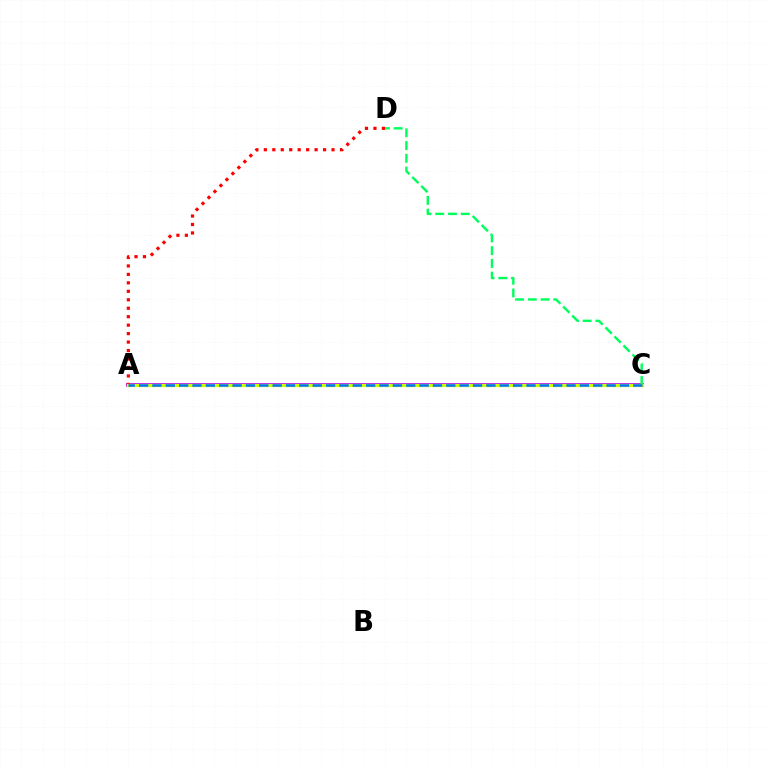{('A', 'C'): [{'color': '#b900ff', 'line_style': 'solid', 'thickness': 2.71}, {'color': '#d1ff00', 'line_style': 'solid', 'thickness': 2.33}, {'color': '#0074ff', 'line_style': 'dashed', 'thickness': 1.81}], ('C', 'D'): [{'color': '#00ff5c', 'line_style': 'dashed', 'thickness': 1.73}], ('A', 'D'): [{'color': '#ff0000', 'line_style': 'dotted', 'thickness': 2.3}]}